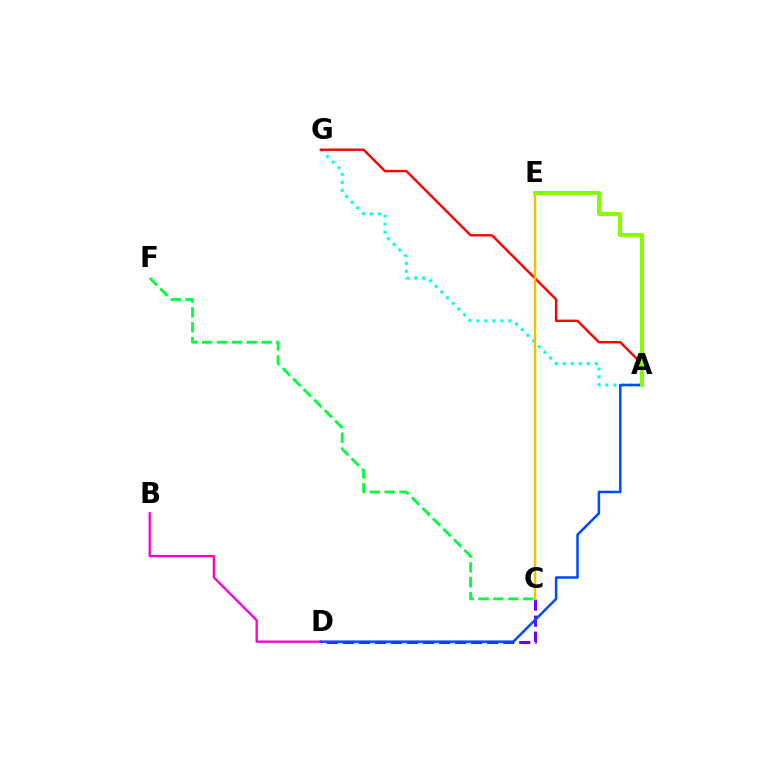{('C', 'D'): [{'color': '#7200ff', 'line_style': 'dashed', 'thickness': 2.18}], ('A', 'G'): [{'color': '#00fff6', 'line_style': 'dotted', 'thickness': 2.17}, {'color': '#ff0000', 'line_style': 'solid', 'thickness': 1.73}], ('B', 'D'): [{'color': '#ff00cf', 'line_style': 'solid', 'thickness': 1.66}], ('C', 'E'): [{'color': '#ffbd00', 'line_style': 'solid', 'thickness': 1.76}], ('A', 'D'): [{'color': '#004bff', 'line_style': 'solid', 'thickness': 1.8}], ('C', 'F'): [{'color': '#00ff39', 'line_style': 'dashed', 'thickness': 2.02}], ('A', 'E'): [{'color': '#84ff00', 'line_style': 'solid', 'thickness': 2.9}]}